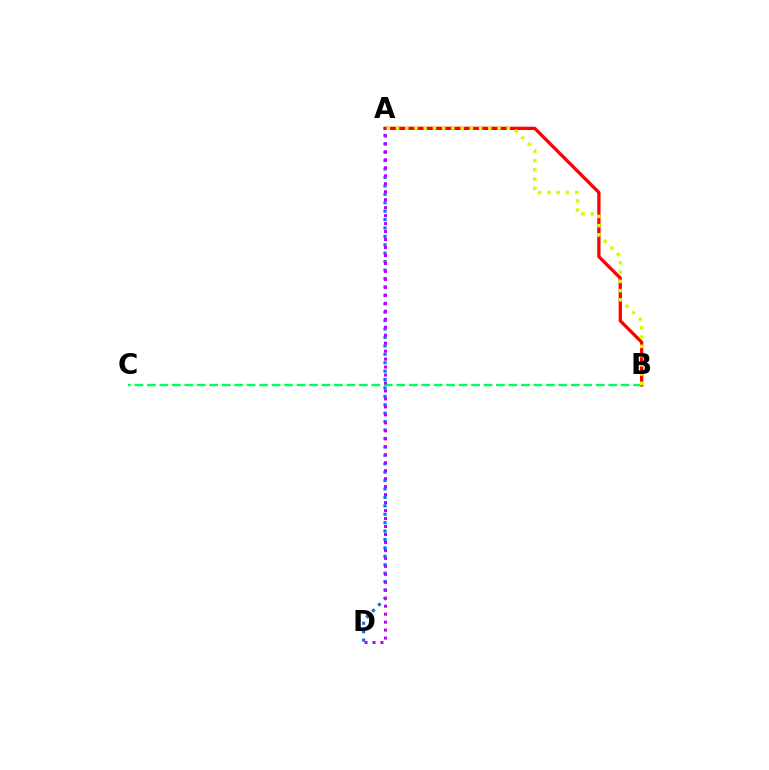{('A', 'D'): [{'color': '#0074ff', 'line_style': 'dotted', 'thickness': 2.29}, {'color': '#b900ff', 'line_style': 'dotted', 'thickness': 2.17}], ('A', 'B'): [{'color': '#ff0000', 'line_style': 'solid', 'thickness': 2.36}, {'color': '#d1ff00', 'line_style': 'dotted', 'thickness': 2.51}], ('B', 'C'): [{'color': '#00ff5c', 'line_style': 'dashed', 'thickness': 1.69}]}